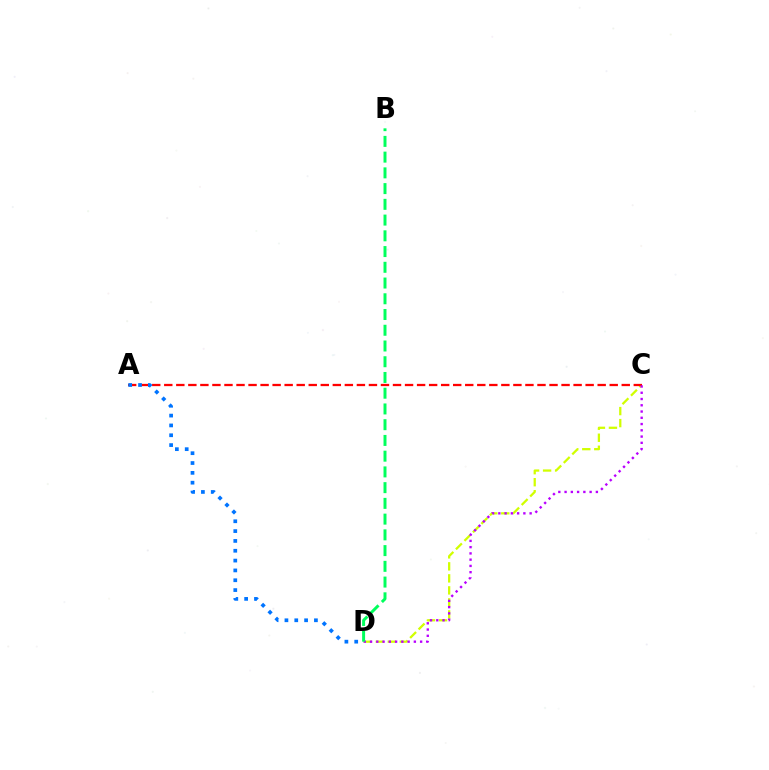{('C', 'D'): [{'color': '#d1ff00', 'line_style': 'dashed', 'thickness': 1.63}, {'color': '#b900ff', 'line_style': 'dotted', 'thickness': 1.7}], ('A', 'C'): [{'color': '#ff0000', 'line_style': 'dashed', 'thickness': 1.64}], ('A', 'D'): [{'color': '#0074ff', 'line_style': 'dotted', 'thickness': 2.67}], ('B', 'D'): [{'color': '#00ff5c', 'line_style': 'dashed', 'thickness': 2.14}]}